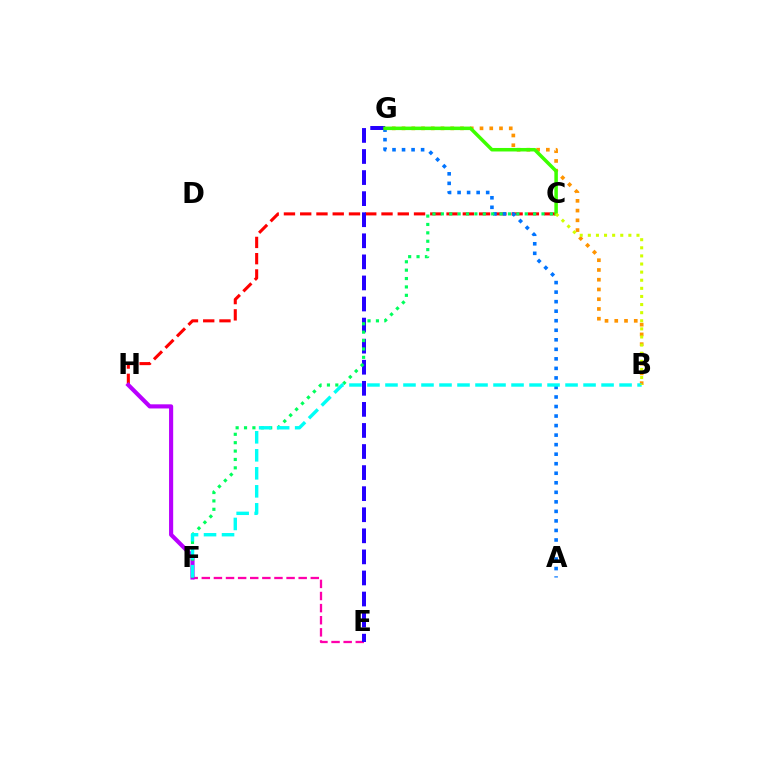{('C', 'H'): [{'color': '#ff0000', 'line_style': 'dashed', 'thickness': 2.21}], ('A', 'G'): [{'color': '#0074ff', 'line_style': 'dotted', 'thickness': 2.59}], ('E', 'F'): [{'color': '#ff00ac', 'line_style': 'dashed', 'thickness': 1.65}], ('F', 'H'): [{'color': '#b900ff', 'line_style': 'solid', 'thickness': 2.98}], ('E', 'G'): [{'color': '#2500ff', 'line_style': 'dashed', 'thickness': 2.86}], ('B', 'G'): [{'color': '#ff9400', 'line_style': 'dotted', 'thickness': 2.65}], ('C', 'F'): [{'color': '#00ff5c', 'line_style': 'dotted', 'thickness': 2.28}], ('C', 'G'): [{'color': '#3dff00', 'line_style': 'solid', 'thickness': 2.53}], ('B', 'F'): [{'color': '#00fff6', 'line_style': 'dashed', 'thickness': 2.45}], ('B', 'C'): [{'color': '#d1ff00', 'line_style': 'dotted', 'thickness': 2.2}]}